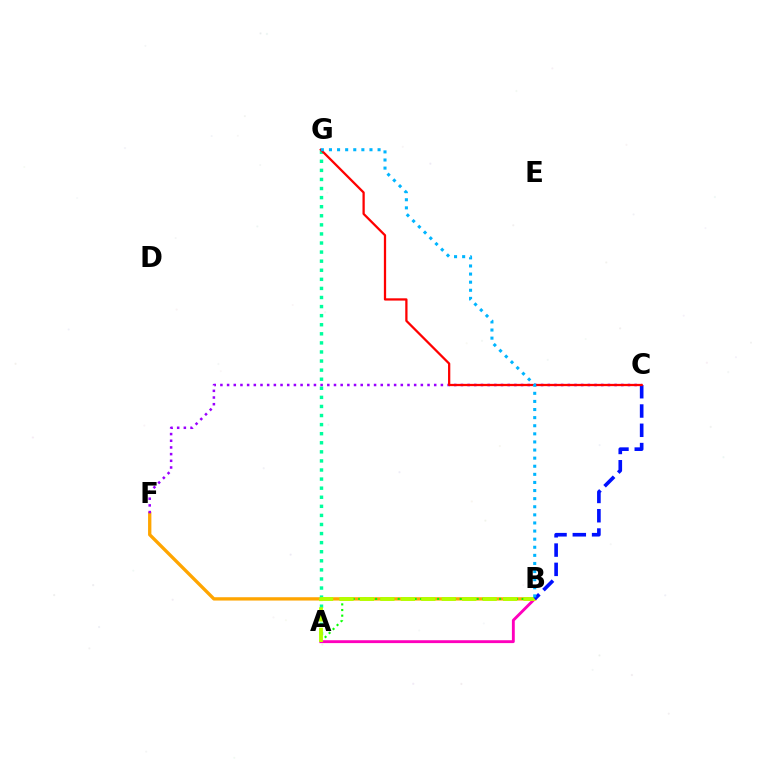{('B', 'F'): [{'color': '#ffa500', 'line_style': 'solid', 'thickness': 2.39}], ('A', 'B'): [{'color': '#08ff00', 'line_style': 'dotted', 'thickness': 1.53}, {'color': '#ff00bd', 'line_style': 'solid', 'thickness': 2.07}, {'color': '#b3ff00', 'line_style': 'dashed', 'thickness': 2.78}], ('C', 'F'): [{'color': '#9b00ff', 'line_style': 'dotted', 'thickness': 1.82}], ('A', 'G'): [{'color': '#00ff9d', 'line_style': 'dotted', 'thickness': 2.47}], ('B', 'C'): [{'color': '#0010ff', 'line_style': 'dashed', 'thickness': 2.62}], ('C', 'G'): [{'color': '#ff0000', 'line_style': 'solid', 'thickness': 1.63}], ('B', 'G'): [{'color': '#00b5ff', 'line_style': 'dotted', 'thickness': 2.2}]}